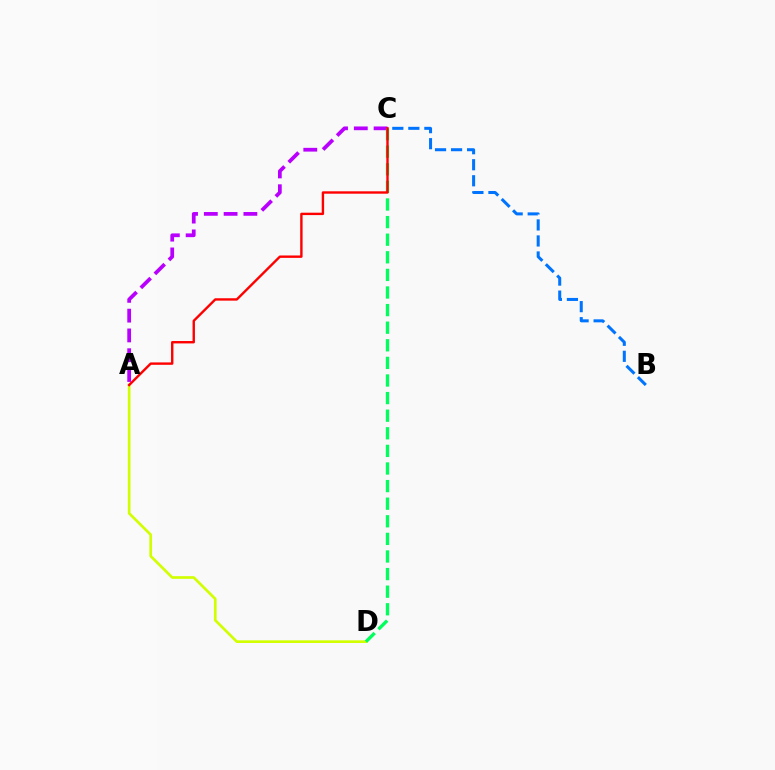{('A', 'D'): [{'color': '#d1ff00', 'line_style': 'solid', 'thickness': 1.92}], ('A', 'C'): [{'color': '#b900ff', 'line_style': 'dashed', 'thickness': 2.69}, {'color': '#ff0000', 'line_style': 'solid', 'thickness': 1.72}], ('C', 'D'): [{'color': '#00ff5c', 'line_style': 'dashed', 'thickness': 2.39}], ('B', 'C'): [{'color': '#0074ff', 'line_style': 'dashed', 'thickness': 2.18}]}